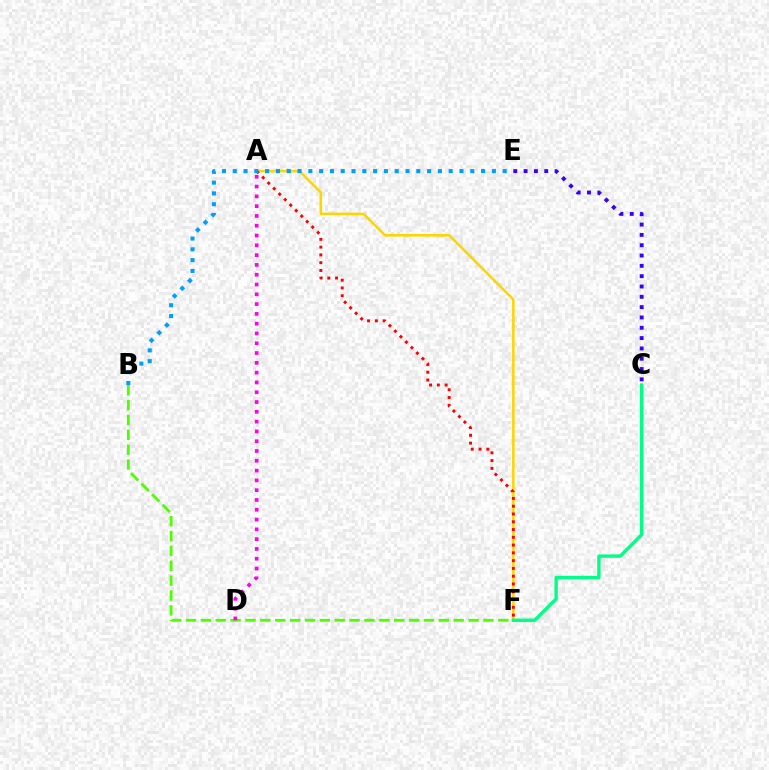{('C', 'E'): [{'color': '#3700ff', 'line_style': 'dotted', 'thickness': 2.8}], ('A', 'F'): [{'color': '#ffd500', 'line_style': 'solid', 'thickness': 1.83}, {'color': '#ff0000', 'line_style': 'dotted', 'thickness': 2.11}], ('B', 'F'): [{'color': '#4fff00', 'line_style': 'dashed', 'thickness': 2.02}], ('A', 'D'): [{'color': '#ff00ed', 'line_style': 'dotted', 'thickness': 2.66}], ('B', 'E'): [{'color': '#009eff', 'line_style': 'dotted', 'thickness': 2.93}], ('C', 'F'): [{'color': '#00ff86', 'line_style': 'solid', 'thickness': 2.43}]}